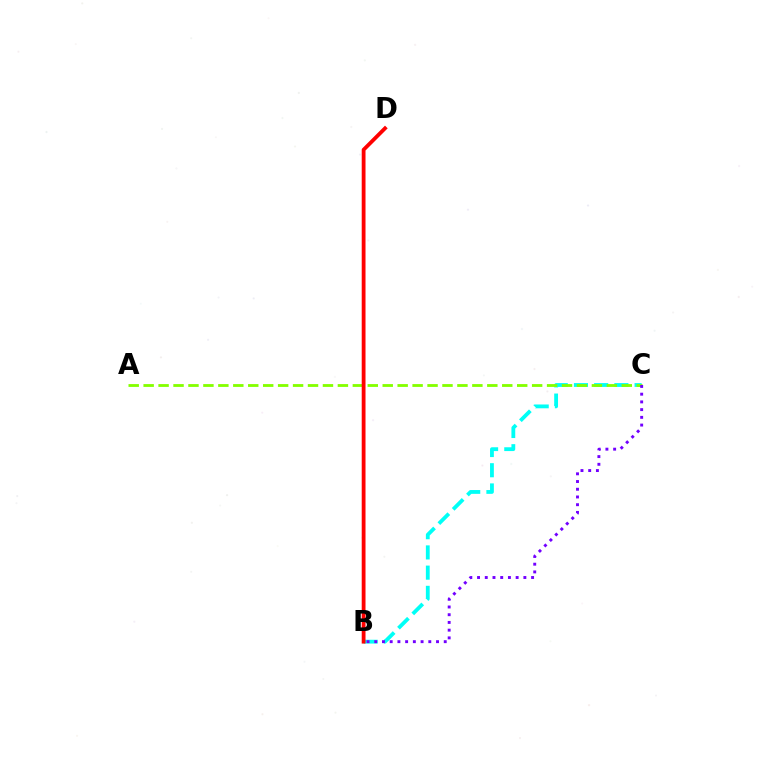{('B', 'C'): [{'color': '#00fff6', 'line_style': 'dashed', 'thickness': 2.75}, {'color': '#7200ff', 'line_style': 'dotted', 'thickness': 2.1}], ('A', 'C'): [{'color': '#84ff00', 'line_style': 'dashed', 'thickness': 2.03}], ('B', 'D'): [{'color': '#ff0000', 'line_style': 'solid', 'thickness': 2.73}]}